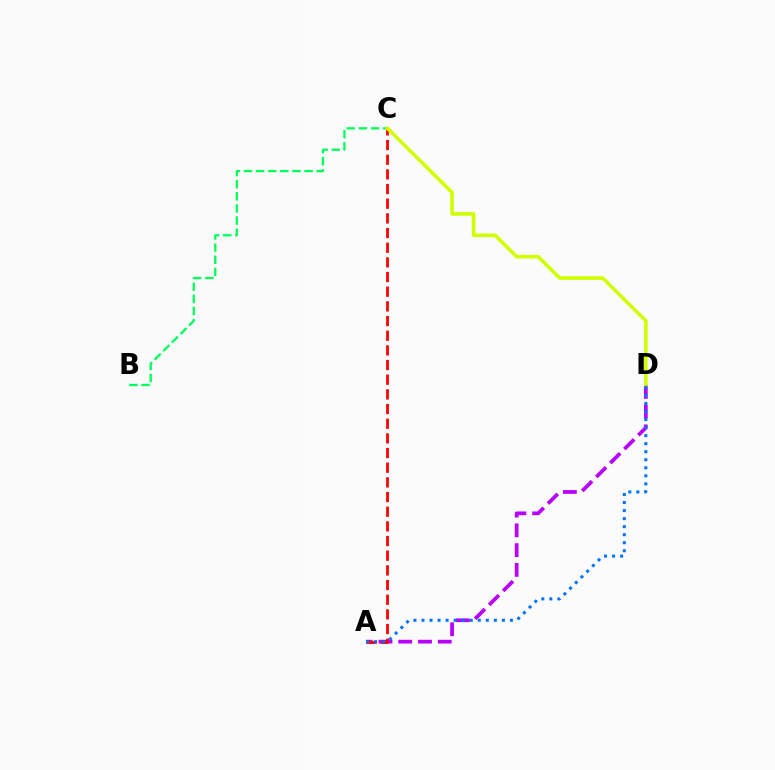{('A', 'D'): [{'color': '#b900ff', 'line_style': 'dashed', 'thickness': 2.68}, {'color': '#0074ff', 'line_style': 'dotted', 'thickness': 2.18}], ('B', 'C'): [{'color': '#00ff5c', 'line_style': 'dashed', 'thickness': 1.65}], ('A', 'C'): [{'color': '#ff0000', 'line_style': 'dashed', 'thickness': 1.99}], ('C', 'D'): [{'color': '#d1ff00', 'line_style': 'solid', 'thickness': 2.6}]}